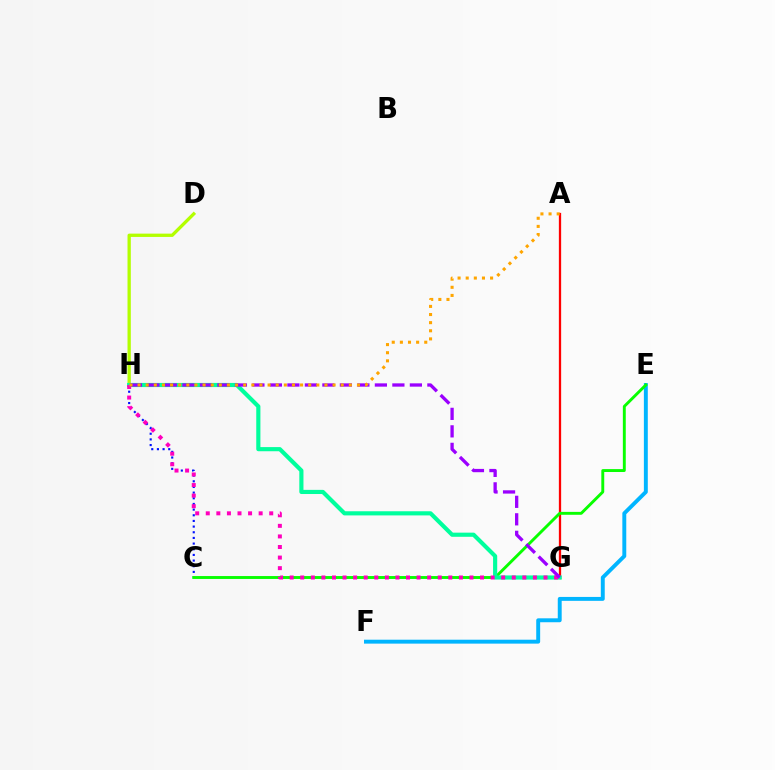{('A', 'G'): [{'color': '#ff0000', 'line_style': 'solid', 'thickness': 1.64}], ('E', 'F'): [{'color': '#00b5ff', 'line_style': 'solid', 'thickness': 2.82}], ('D', 'H'): [{'color': '#b3ff00', 'line_style': 'solid', 'thickness': 2.38}], ('C', 'H'): [{'color': '#0010ff', 'line_style': 'dotted', 'thickness': 1.54}], ('C', 'E'): [{'color': '#08ff00', 'line_style': 'solid', 'thickness': 2.09}], ('G', 'H'): [{'color': '#00ff9d', 'line_style': 'solid', 'thickness': 2.98}, {'color': '#ff00bd', 'line_style': 'dotted', 'thickness': 2.87}, {'color': '#9b00ff', 'line_style': 'dashed', 'thickness': 2.38}], ('A', 'H'): [{'color': '#ffa500', 'line_style': 'dotted', 'thickness': 2.21}]}